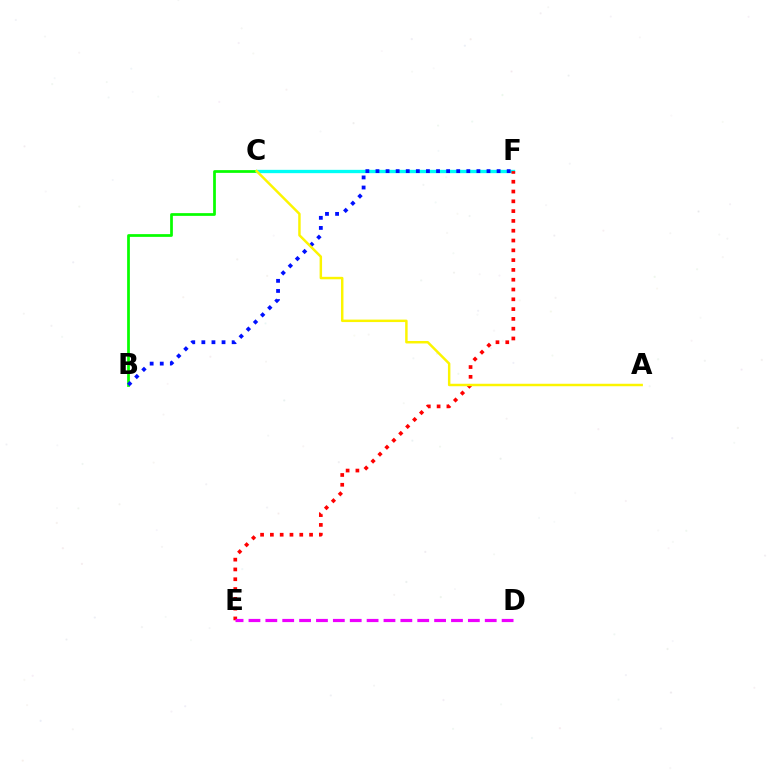{('B', 'C'): [{'color': '#08ff00', 'line_style': 'solid', 'thickness': 1.97}], ('C', 'F'): [{'color': '#00fff6', 'line_style': 'solid', 'thickness': 2.39}], ('E', 'F'): [{'color': '#ff0000', 'line_style': 'dotted', 'thickness': 2.66}], ('D', 'E'): [{'color': '#ee00ff', 'line_style': 'dashed', 'thickness': 2.29}], ('B', 'F'): [{'color': '#0010ff', 'line_style': 'dotted', 'thickness': 2.74}], ('A', 'C'): [{'color': '#fcf500', 'line_style': 'solid', 'thickness': 1.78}]}